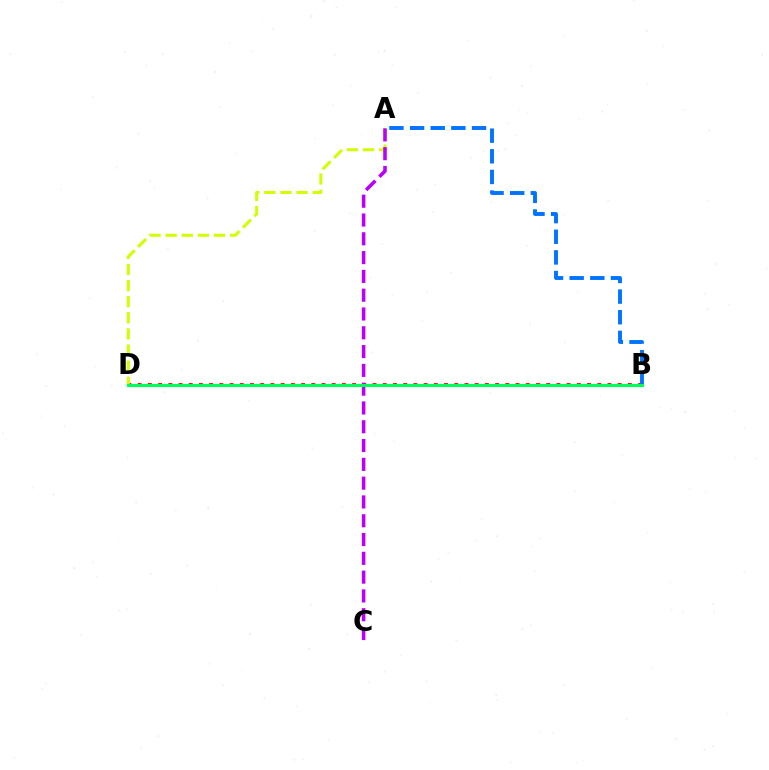{('B', 'D'): [{'color': '#ff0000', 'line_style': 'dotted', 'thickness': 2.77}, {'color': '#00ff5c', 'line_style': 'solid', 'thickness': 2.22}], ('A', 'D'): [{'color': '#d1ff00', 'line_style': 'dashed', 'thickness': 2.19}], ('A', 'B'): [{'color': '#0074ff', 'line_style': 'dashed', 'thickness': 2.8}], ('A', 'C'): [{'color': '#b900ff', 'line_style': 'dashed', 'thickness': 2.55}]}